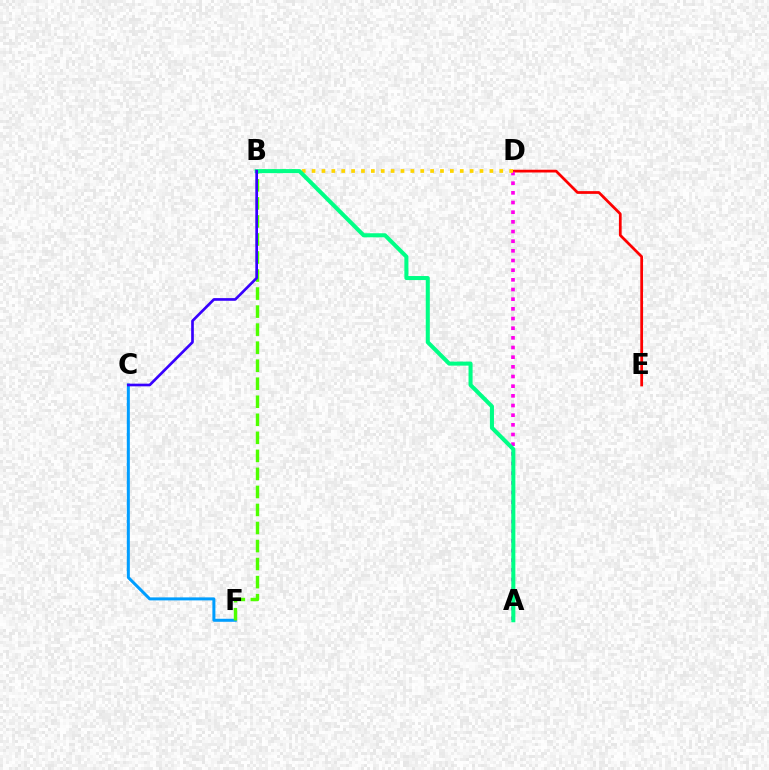{('C', 'F'): [{'color': '#009eff', 'line_style': 'solid', 'thickness': 2.17}], ('D', 'E'): [{'color': '#ff0000', 'line_style': 'solid', 'thickness': 1.98}], ('A', 'D'): [{'color': '#ff00ed', 'line_style': 'dotted', 'thickness': 2.63}], ('B', 'D'): [{'color': '#ffd500', 'line_style': 'dotted', 'thickness': 2.68}], ('B', 'F'): [{'color': '#4fff00', 'line_style': 'dashed', 'thickness': 2.45}], ('A', 'B'): [{'color': '#00ff86', 'line_style': 'solid', 'thickness': 2.91}], ('B', 'C'): [{'color': '#3700ff', 'line_style': 'solid', 'thickness': 1.92}]}